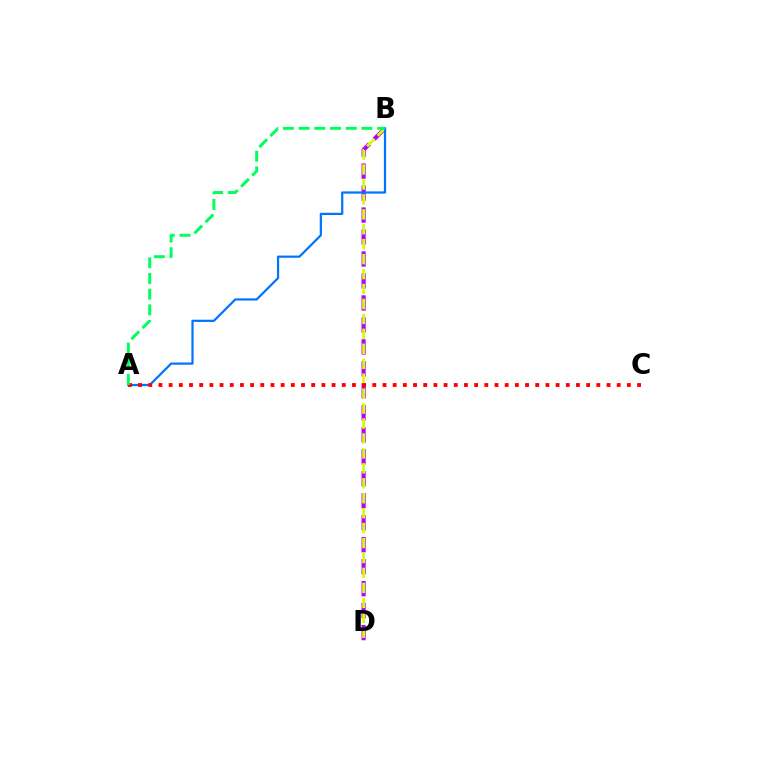{('B', 'D'): [{'color': '#b900ff', 'line_style': 'dashed', 'thickness': 2.99}, {'color': '#d1ff00', 'line_style': 'dashed', 'thickness': 2.03}], ('A', 'B'): [{'color': '#0074ff', 'line_style': 'solid', 'thickness': 1.6}, {'color': '#00ff5c', 'line_style': 'dashed', 'thickness': 2.13}], ('A', 'C'): [{'color': '#ff0000', 'line_style': 'dotted', 'thickness': 2.77}]}